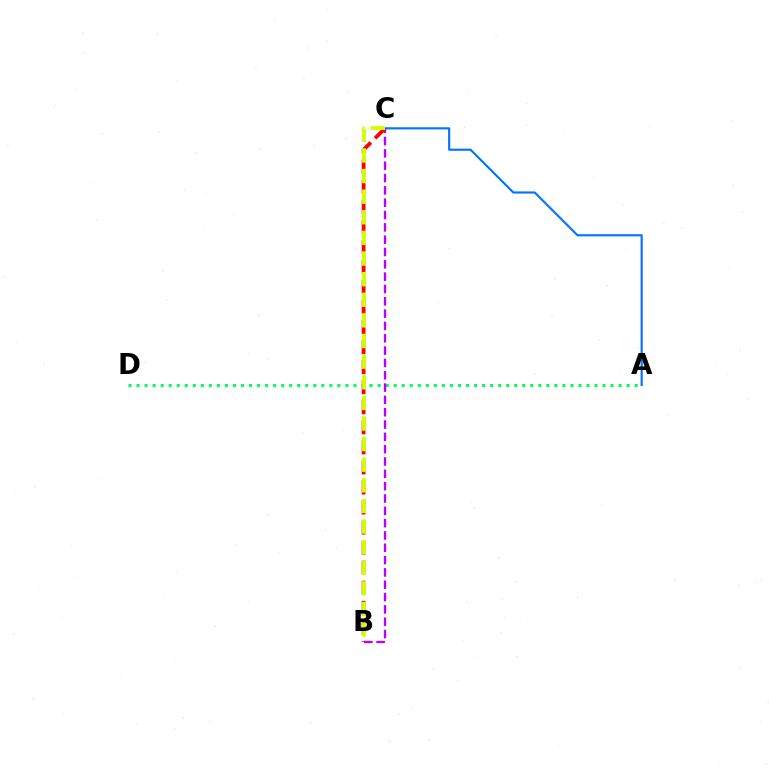{('A', 'D'): [{'color': '#00ff5c', 'line_style': 'dotted', 'thickness': 2.18}], ('B', 'C'): [{'color': '#b900ff', 'line_style': 'dashed', 'thickness': 1.67}, {'color': '#ff0000', 'line_style': 'dashed', 'thickness': 2.72}, {'color': '#d1ff00', 'line_style': 'dashed', 'thickness': 2.8}], ('A', 'C'): [{'color': '#0074ff', 'line_style': 'solid', 'thickness': 1.54}]}